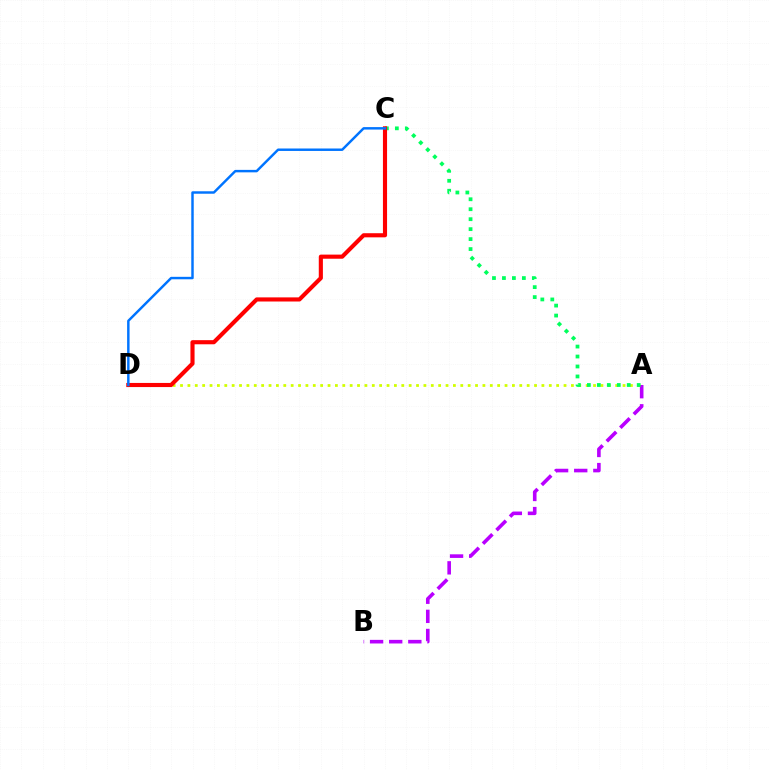{('A', 'B'): [{'color': '#b900ff', 'line_style': 'dashed', 'thickness': 2.6}], ('A', 'D'): [{'color': '#d1ff00', 'line_style': 'dotted', 'thickness': 2.0}], ('A', 'C'): [{'color': '#00ff5c', 'line_style': 'dotted', 'thickness': 2.71}], ('C', 'D'): [{'color': '#ff0000', 'line_style': 'solid', 'thickness': 2.97}, {'color': '#0074ff', 'line_style': 'solid', 'thickness': 1.77}]}